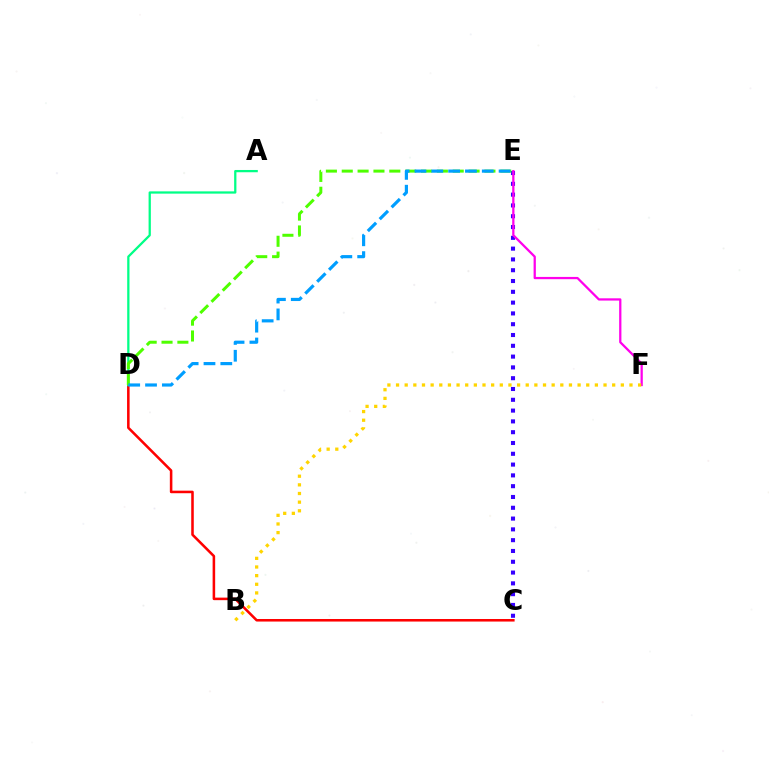{('C', 'D'): [{'color': '#ff0000', 'line_style': 'solid', 'thickness': 1.84}], ('A', 'D'): [{'color': '#00ff86', 'line_style': 'solid', 'thickness': 1.63}], ('C', 'E'): [{'color': '#3700ff', 'line_style': 'dotted', 'thickness': 2.93}], ('D', 'E'): [{'color': '#4fff00', 'line_style': 'dashed', 'thickness': 2.15}, {'color': '#009eff', 'line_style': 'dashed', 'thickness': 2.29}], ('E', 'F'): [{'color': '#ff00ed', 'line_style': 'solid', 'thickness': 1.63}], ('B', 'F'): [{'color': '#ffd500', 'line_style': 'dotted', 'thickness': 2.35}]}